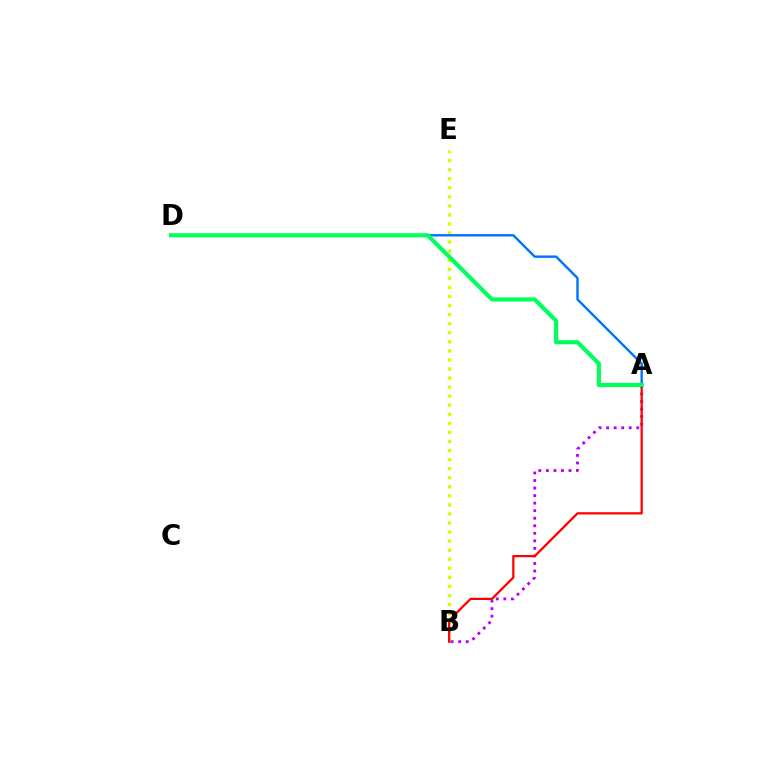{('B', 'E'): [{'color': '#d1ff00', 'line_style': 'dotted', 'thickness': 2.46}], ('A', 'B'): [{'color': '#b900ff', 'line_style': 'dotted', 'thickness': 2.05}, {'color': '#ff0000', 'line_style': 'solid', 'thickness': 1.63}], ('A', 'D'): [{'color': '#0074ff', 'line_style': 'solid', 'thickness': 1.73}, {'color': '#00ff5c', 'line_style': 'solid', 'thickness': 2.98}]}